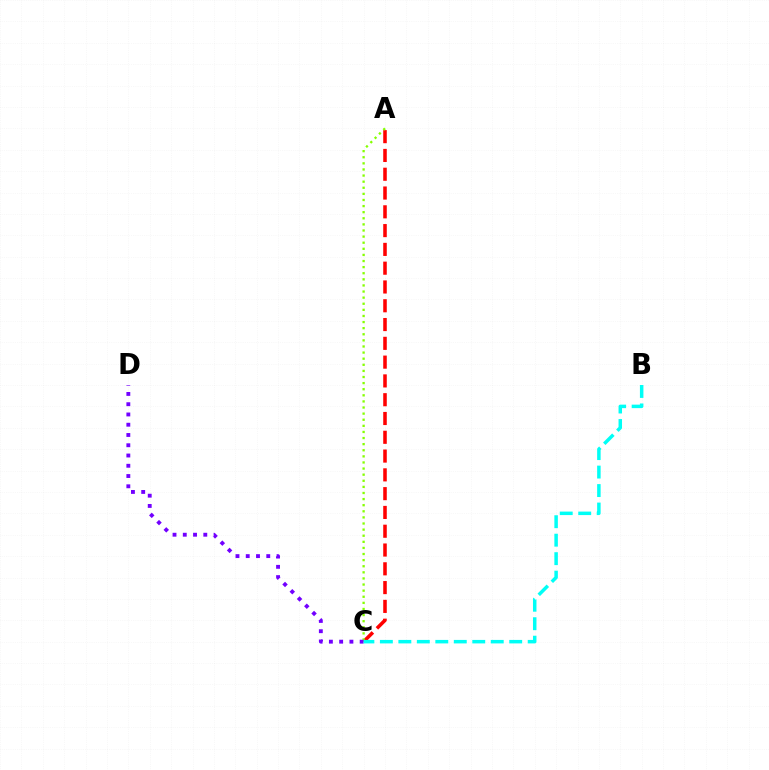{('A', 'C'): [{'color': '#ff0000', 'line_style': 'dashed', 'thickness': 2.55}, {'color': '#84ff00', 'line_style': 'dotted', 'thickness': 1.66}], ('C', 'D'): [{'color': '#7200ff', 'line_style': 'dotted', 'thickness': 2.79}], ('B', 'C'): [{'color': '#00fff6', 'line_style': 'dashed', 'thickness': 2.51}]}